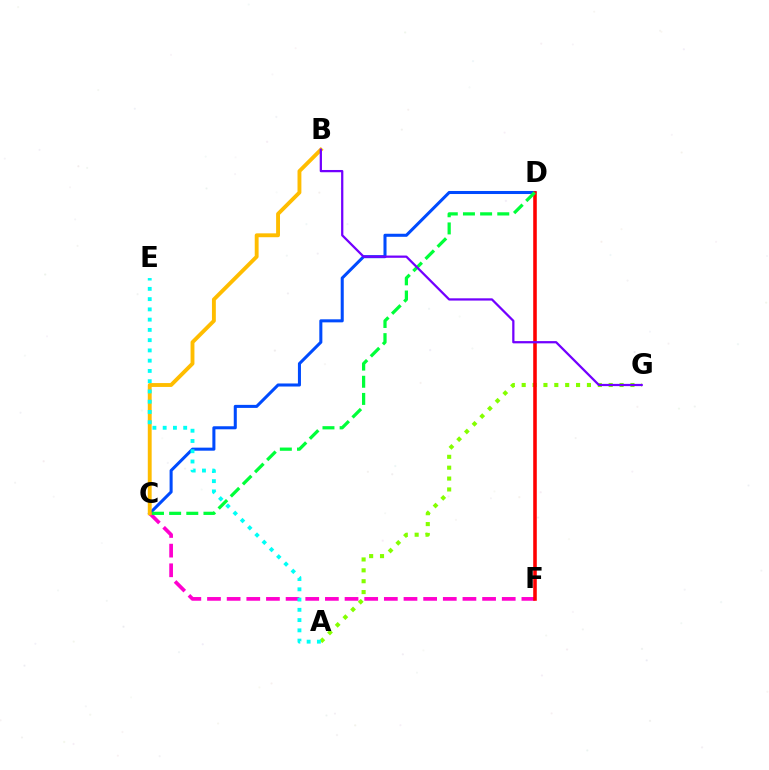{('C', 'D'): [{'color': '#004bff', 'line_style': 'solid', 'thickness': 2.19}, {'color': '#00ff39', 'line_style': 'dashed', 'thickness': 2.33}], ('C', 'F'): [{'color': '#ff00cf', 'line_style': 'dashed', 'thickness': 2.67}], ('A', 'G'): [{'color': '#84ff00', 'line_style': 'dotted', 'thickness': 2.95}], ('D', 'F'): [{'color': '#ff0000', 'line_style': 'solid', 'thickness': 2.57}], ('B', 'C'): [{'color': '#ffbd00', 'line_style': 'solid', 'thickness': 2.79}], ('A', 'E'): [{'color': '#00fff6', 'line_style': 'dotted', 'thickness': 2.79}], ('B', 'G'): [{'color': '#7200ff', 'line_style': 'solid', 'thickness': 1.62}]}